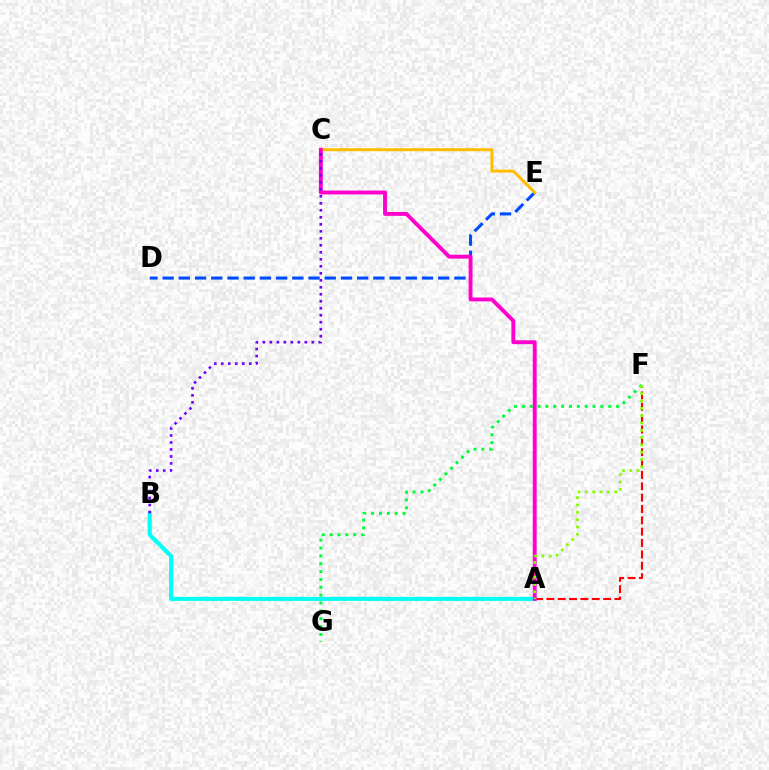{('A', 'B'): [{'color': '#00fff6', 'line_style': 'solid', 'thickness': 2.93}], ('D', 'E'): [{'color': '#004bff', 'line_style': 'dashed', 'thickness': 2.2}], ('A', 'F'): [{'color': '#ff0000', 'line_style': 'dashed', 'thickness': 1.54}, {'color': '#84ff00', 'line_style': 'dotted', 'thickness': 1.99}], ('C', 'E'): [{'color': '#ffbd00', 'line_style': 'solid', 'thickness': 2.14}], ('F', 'G'): [{'color': '#00ff39', 'line_style': 'dotted', 'thickness': 2.14}], ('A', 'C'): [{'color': '#ff00cf', 'line_style': 'solid', 'thickness': 2.8}], ('B', 'C'): [{'color': '#7200ff', 'line_style': 'dotted', 'thickness': 1.9}]}